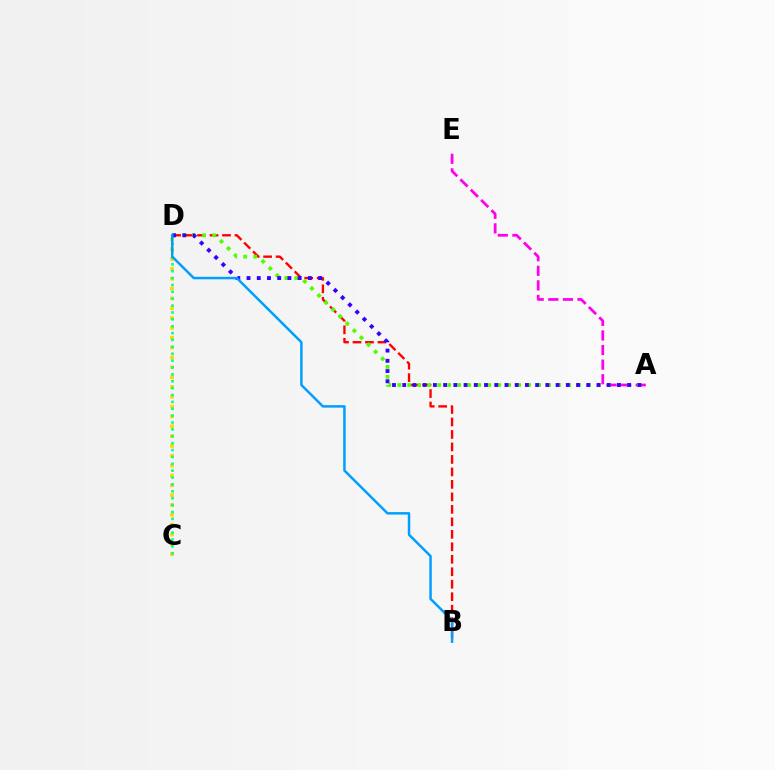{('C', 'D'): [{'color': '#ffd500', 'line_style': 'dotted', 'thickness': 2.67}, {'color': '#00ff86', 'line_style': 'dotted', 'thickness': 1.87}], ('A', 'E'): [{'color': '#ff00ed', 'line_style': 'dashed', 'thickness': 1.98}], ('B', 'D'): [{'color': '#ff0000', 'line_style': 'dashed', 'thickness': 1.7}, {'color': '#009eff', 'line_style': 'solid', 'thickness': 1.78}], ('A', 'D'): [{'color': '#4fff00', 'line_style': 'dotted', 'thickness': 2.71}, {'color': '#3700ff', 'line_style': 'dotted', 'thickness': 2.78}]}